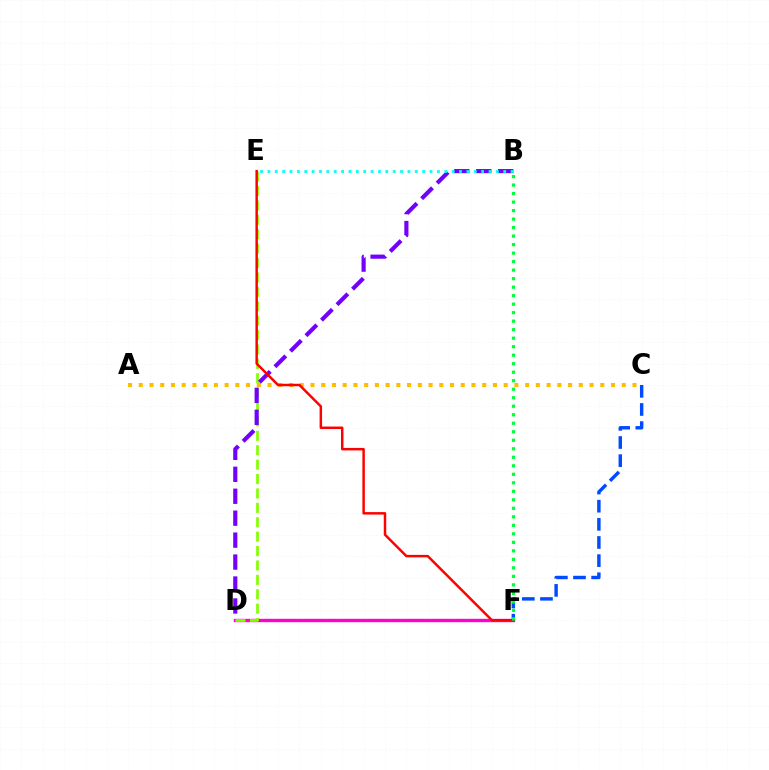{('A', 'C'): [{'color': '#ffbd00', 'line_style': 'dotted', 'thickness': 2.92}], ('D', 'F'): [{'color': '#ff00cf', 'line_style': 'solid', 'thickness': 2.42}], ('D', 'E'): [{'color': '#84ff00', 'line_style': 'dashed', 'thickness': 1.96}], ('B', 'D'): [{'color': '#7200ff', 'line_style': 'dashed', 'thickness': 2.98}], ('E', 'F'): [{'color': '#ff0000', 'line_style': 'solid', 'thickness': 1.79}], ('C', 'F'): [{'color': '#004bff', 'line_style': 'dashed', 'thickness': 2.46}], ('B', 'E'): [{'color': '#00fff6', 'line_style': 'dotted', 'thickness': 2.0}], ('B', 'F'): [{'color': '#00ff39', 'line_style': 'dotted', 'thickness': 2.31}]}